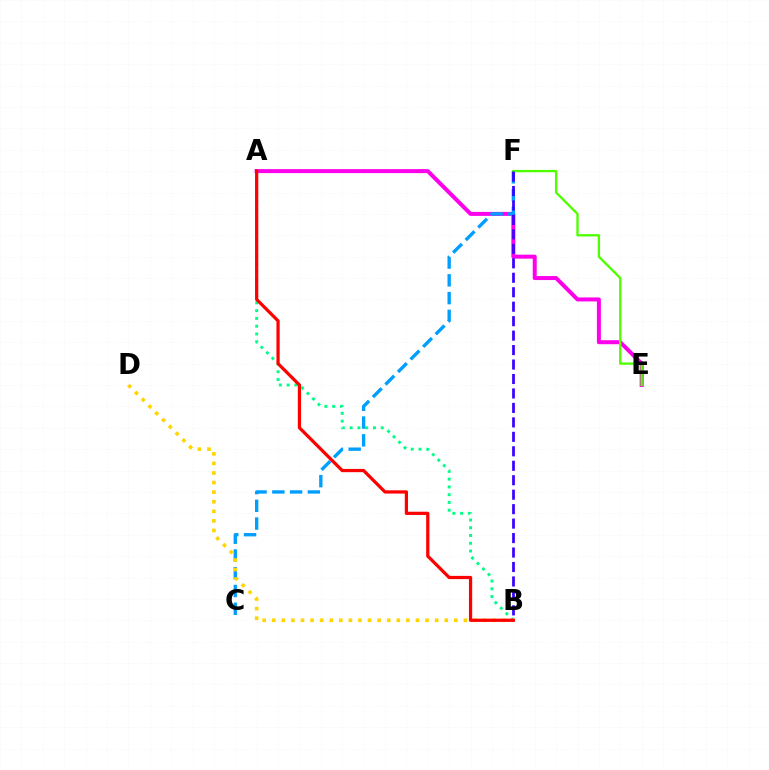{('A', 'E'): [{'color': '#ff00ed', 'line_style': 'solid', 'thickness': 2.88}], ('A', 'B'): [{'color': '#00ff86', 'line_style': 'dotted', 'thickness': 2.11}, {'color': '#ff0000', 'line_style': 'solid', 'thickness': 2.33}], ('C', 'F'): [{'color': '#009eff', 'line_style': 'dashed', 'thickness': 2.41}], ('E', 'F'): [{'color': '#4fff00', 'line_style': 'solid', 'thickness': 1.68}], ('B', 'D'): [{'color': '#ffd500', 'line_style': 'dotted', 'thickness': 2.6}], ('B', 'F'): [{'color': '#3700ff', 'line_style': 'dashed', 'thickness': 1.96}]}